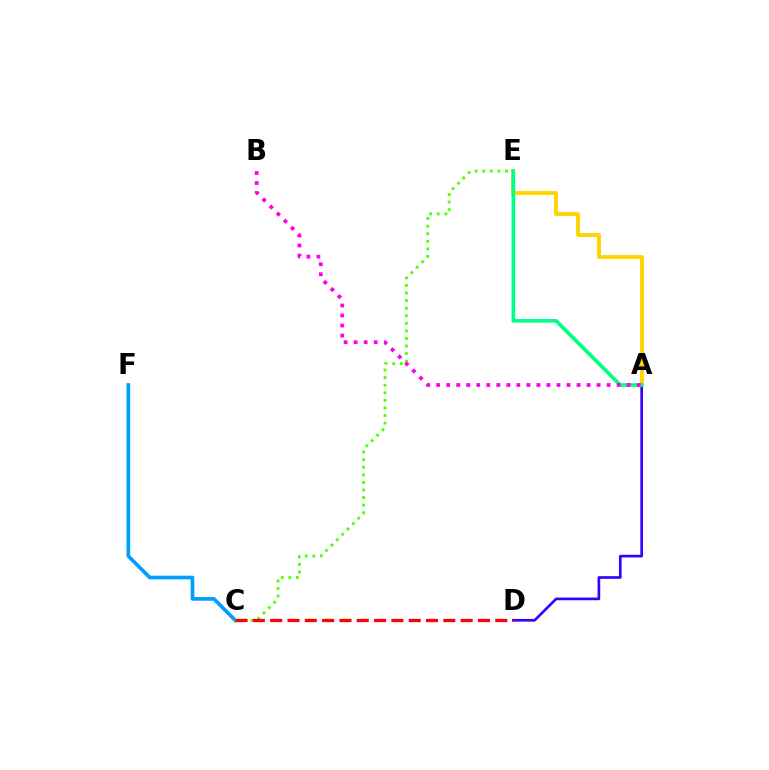{('C', 'F'): [{'color': '#009eff', 'line_style': 'solid', 'thickness': 2.64}], ('A', 'D'): [{'color': '#3700ff', 'line_style': 'solid', 'thickness': 1.93}], ('C', 'E'): [{'color': '#4fff00', 'line_style': 'dotted', 'thickness': 2.06}], ('C', 'D'): [{'color': '#ff0000', 'line_style': 'dashed', 'thickness': 2.35}], ('A', 'E'): [{'color': '#ffd500', 'line_style': 'solid', 'thickness': 2.78}, {'color': '#00ff86', 'line_style': 'solid', 'thickness': 2.62}], ('A', 'B'): [{'color': '#ff00ed', 'line_style': 'dotted', 'thickness': 2.72}]}